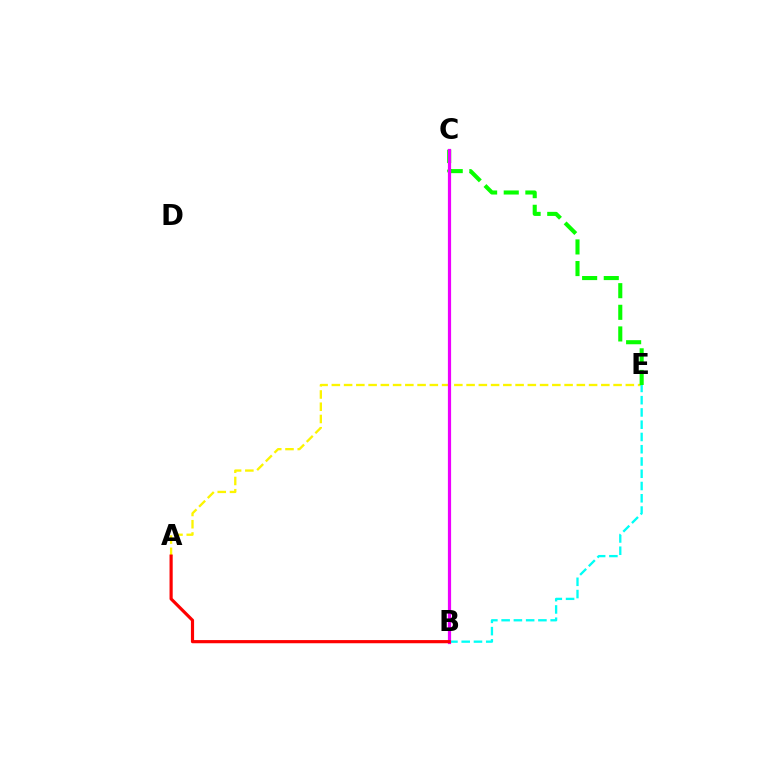{('A', 'E'): [{'color': '#fcf500', 'line_style': 'dashed', 'thickness': 1.66}], ('B', 'C'): [{'color': '#0010ff', 'line_style': 'dashed', 'thickness': 2.03}, {'color': '#ee00ff', 'line_style': 'solid', 'thickness': 2.31}], ('C', 'E'): [{'color': '#08ff00', 'line_style': 'dashed', 'thickness': 2.94}], ('B', 'E'): [{'color': '#00fff6', 'line_style': 'dashed', 'thickness': 1.67}], ('A', 'B'): [{'color': '#ff0000', 'line_style': 'solid', 'thickness': 2.28}]}